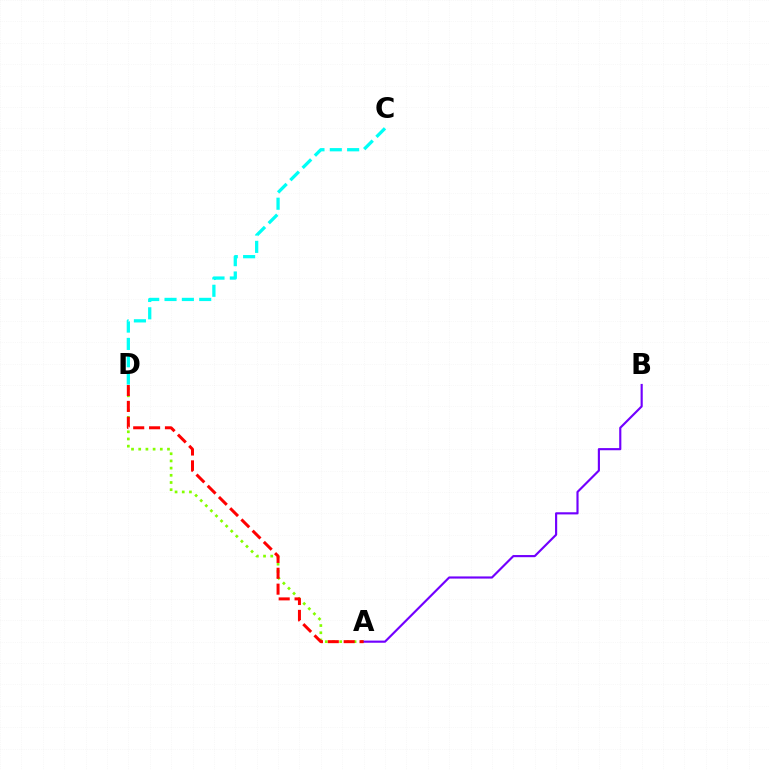{('C', 'D'): [{'color': '#00fff6', 'line_style': 'dashed', 'thickness': 2.36}], ('A', 'D'): [{'color': '#84ff00', 'line_style': 'dotted', 'thickness': 1.95}, {'color': '#ff0000', 'line_style': 'dashed', 'thickness': 2.16}], ('A', 'B'): [{'color': '#7200ff', 'line_style': 'solid', 'thickness': 1.55}]}